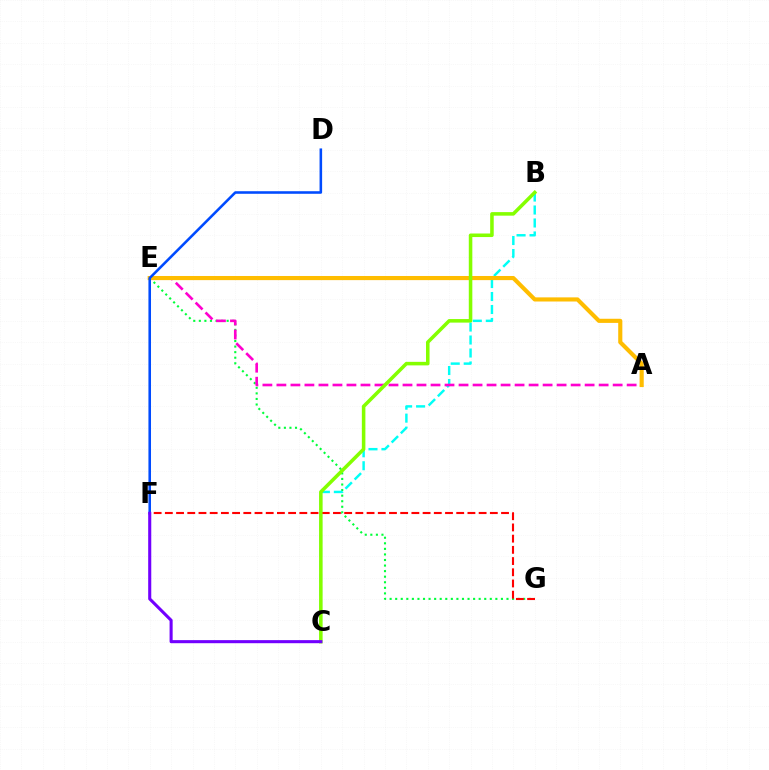{('E', 'G'): [{'color': '#00ff39', 'line_style': 'dotted', 'thickness': 1.51}], ('B', 'C'): [{'color': '#00fff6', 'line_style': 'dashed', 'thickness': 1.76}, {'color': '#84ff00', 'line_style': 'solid', 'thickness': 2.55}], ('F', 'G'): [{'color': '#ff0000', 'line_style': 'dashed', 'thickness': 1.52}], ('A', 'E'): [{'color': '#ff00cf', 'line_style': 'dashed', 'thickness': 1.9}, {'color': '#ffbd00', 'line_style': 'solid', 'thickness': 2.97}], ('D', 'F'): [{'color': '#004bff', 'line_style': 'solid', 'thickness': 1.85}], ('C', 'F'): [{'color': '#7200ff', 'line_style': 'solid', 'thickness': 2.21}]}